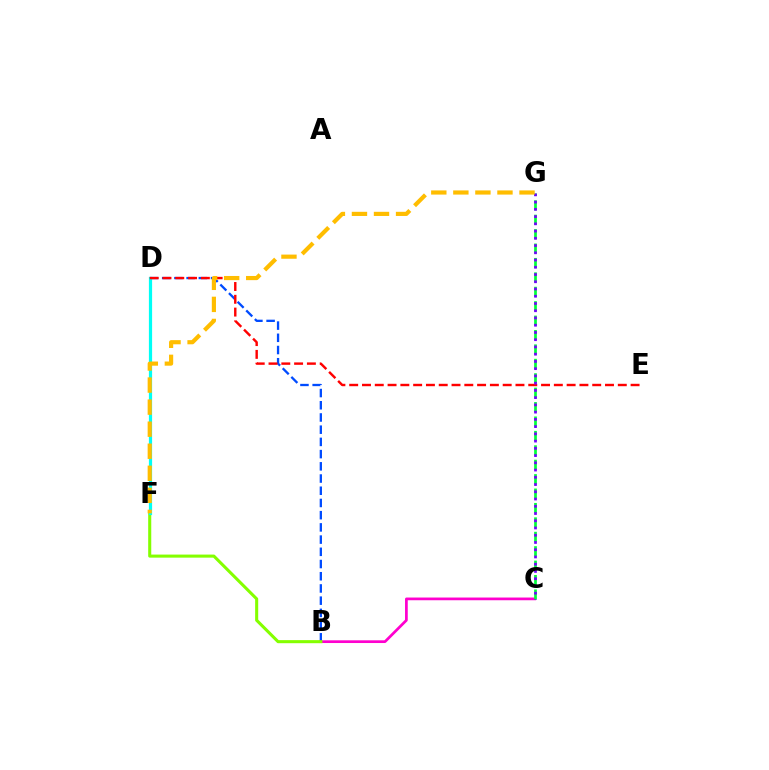{('B', 'C'): [{'color': '#ff00cf', 'line_style': 'solid', 'thickness': 1.96}], ('C', 'G'): [{'color': '#00ff39', 'line_style': 'dashed', 'thickness': 1.96}, {'color': '#7200ff', 'line_style': 'dotted', 'thickness': 1.97}], ('B', 'D'): [{'color': '#004bff', 'line_style': 'dashed', 'thickness': 1.66}], ('B', 'F'): [{'color': '#84ff00', 'line_style': 'solid', 'thickness': 2.21}], ('D', 'F'): [{'color': '#00fff6', 'line_style': 'solid', 'thickness': 2.31}], ('D', 'E'): [{'color': '#ff0000', 'line_style': 'dashed', 'thickness': 1.74}], ('F', 'G'): [{'color': '#ffbd00', 'line_style': 'dashed', 'thickness': 3.0}]}